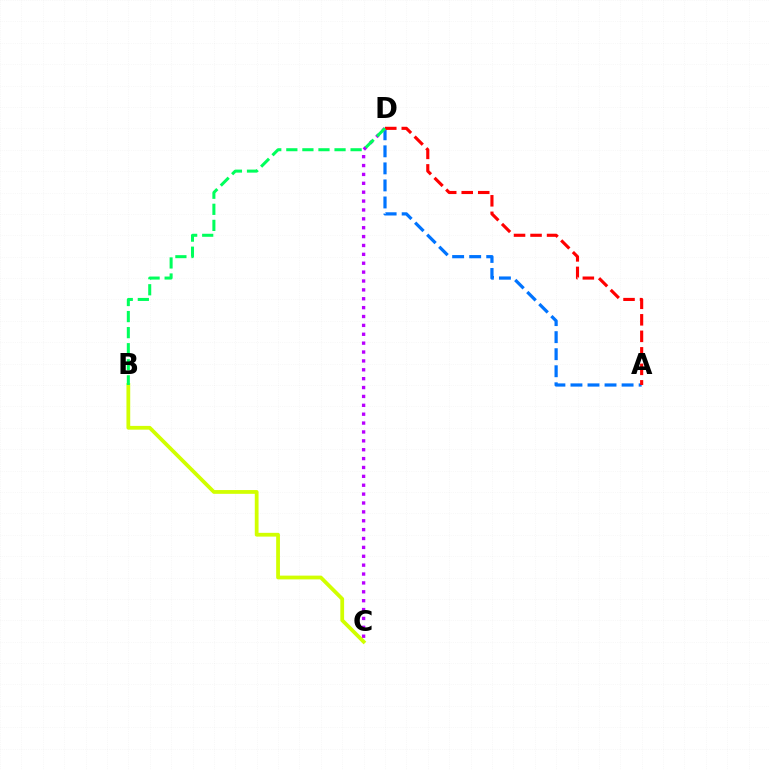{('B', 'C'): [{'color': '#d1ff00', 'line_style': 'solid', 'thickness': 2.71}], ('A', 'D'): [{'color': '#0074ff', 'line_style': 'dashed', 'thickness': 2.32}, {'color': '#ff0000', 'line_style': 'dashed', 'thickness': 2.24}], ('C', 'D'): [{'color': '#b900ff', 'line_style': 'dotted', 'thickness': 2.41}], ('B', 'D'): [{'color': '#00ff5c', 'line_style': 'dashed', 'thickness': 2.18}]}